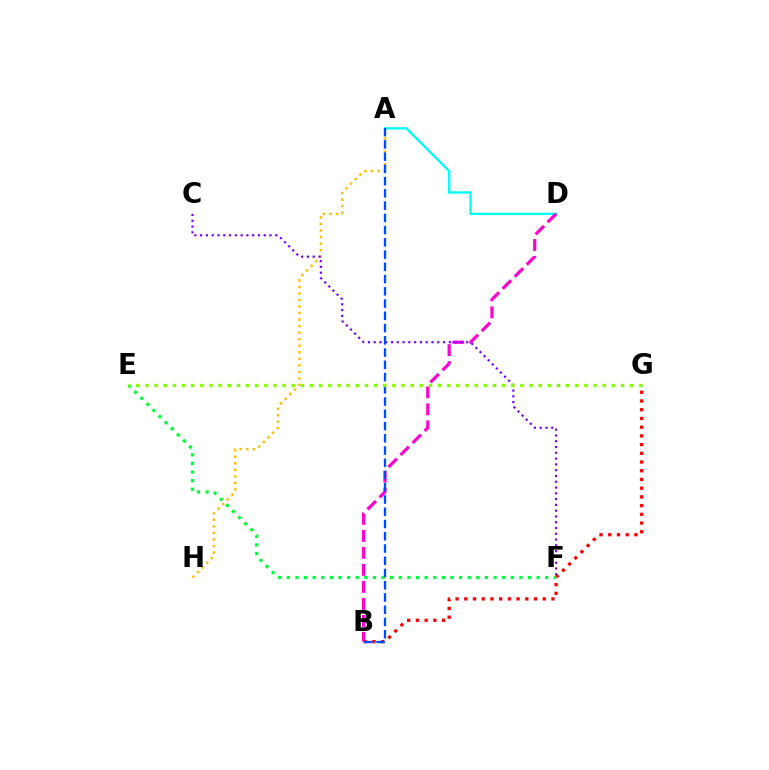{('A', 'D'): [{'color': '#00fff6', 'line_style': 'solid', 'thickness': 1.7}], ('A', 'H'): [{'color': '#ffbd00', 'line_style': 'dotted', 'thickness': 1.77}], ('B', 'D'): [{'color': '#ff00cf', 'line_style': 'dashed', 'thickness': 2.31}], ('C', 'F'): [{'color': '#7200ff', 'line_style': 'dotted', 'thickness': 1.57}], ('B', 'G'): [{'color': '#ff0000', 'line_style': 'dotted', 'thickness': 2.37}], ('E', 'F'): [{'color': '#00ff39', 'line_style': 'dotted', 'thickness': 2.34}], ('A', 'B'): [{'color': '#004bff', 'line_style': 'dashed', 'thickness': 1.66}], ('E', 'G'): [{'color': '#84ff00', 'line_style': 'dotted', 'thickness': 2.48}]}